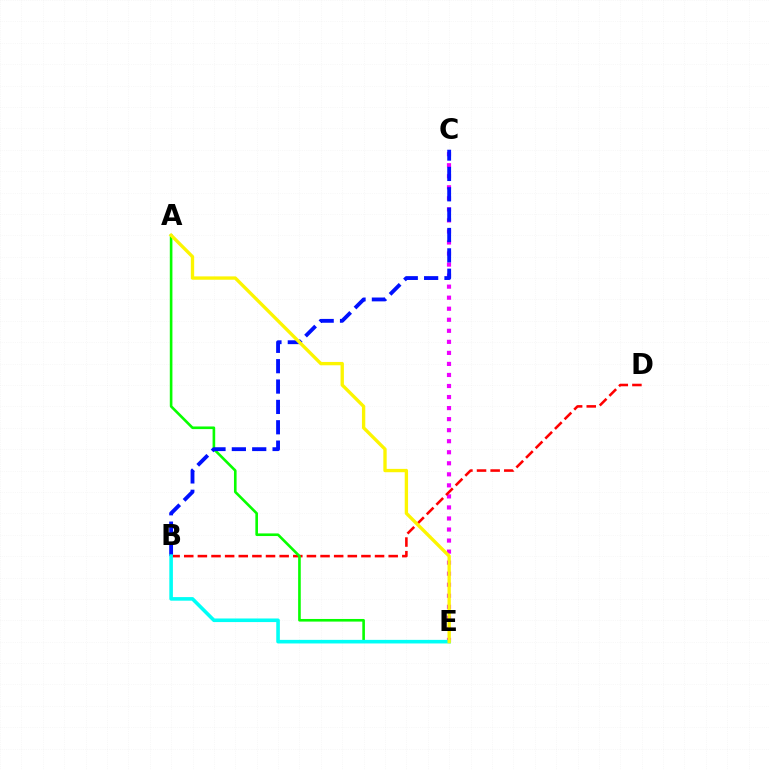{('C', 'E'): [{'color': '#ee00ff', 'line_style': 'dotted', 'thickness': 3.0}], ('B', 'D'): [{'color': '#ff0000', 'line_style': 'dashed', 'thickness': 1.85}], ('A', 'E'): [{'color': '#08ff00', 'line_style': 'solid', 'thickness': 1.89}, {'color': '#fcf500', 'line_style': 'solid', 'thickness': 2.4}], ('B', 'C'): [{'color': '#0010ff', 'line_style': 'dashed', 'thickness': 2.77}], ('B', 'E'): [{'color': '#00fff6', 'line_style': 'solid', 'thickness': 2.59}]}